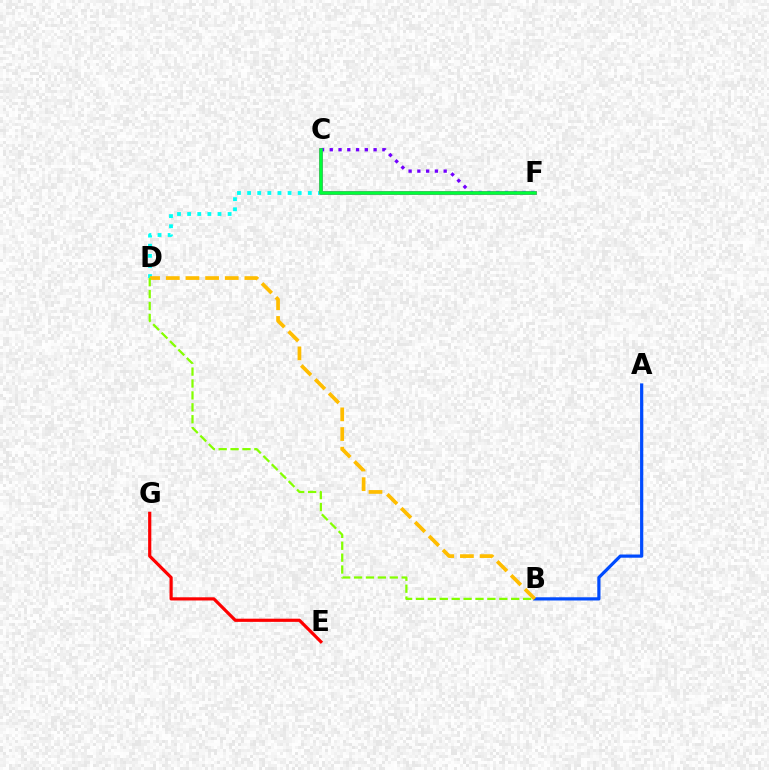{('A', 'B'): [{'color': '#004bff', 'line_style': 'solid', 'thickness': 2.31}], ('D', 'F'): [{'color': '#00fff6', 'line_style': 'dotted', 'thickness': 2.75}], ('E', 'G'): [{'color': '#ff0000', 'line_style': 'solid', 'thickness': 2.29}], ('B', 'D'): [{'color': '#ffbd00', 'line_style': 'dashed', 'thickness': 2.67}, {'color': '#84ff00', 'line_style': 'dashed', 'thickness': 1.62}], ('C', 'F'): [{'color': '#ff00cf', 'line_style': 'solid', 'thickness': 2.74}, {'color': '#7200ff', 'line_style': 'dotted', 'thickness': 2.38}, {'color': '#00ff39', 'line_style': 'solid', 'thickness': 2.56}]}